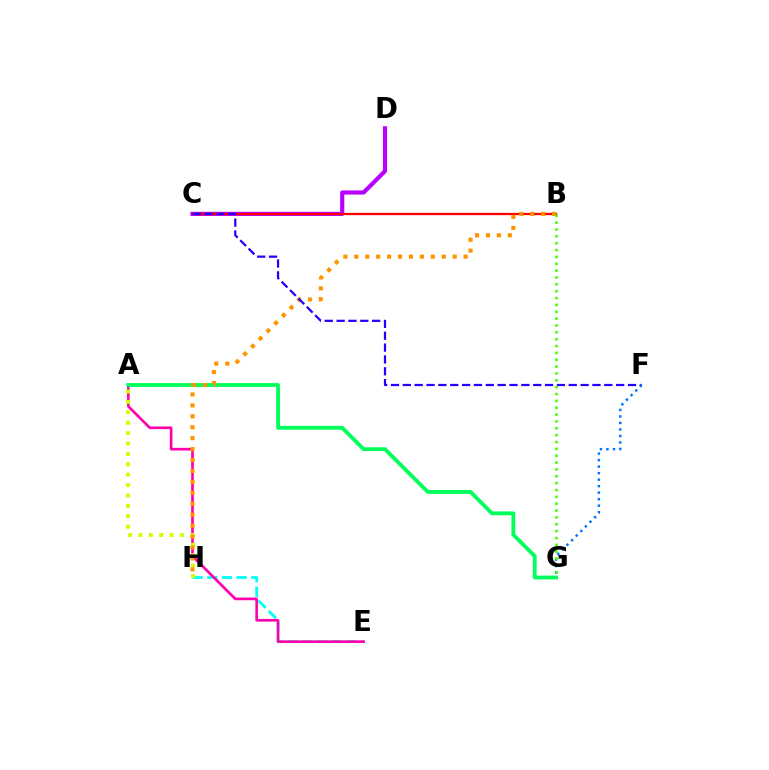{('E', 'H'): [{'color': '#00fff6', 'line_style': 'dashed', 'thickness': 1.99}], ('C', 'D'): [{'color': '#b900ff', 'line_style': 'solid', 'thickness': 2.99}], ('B', 'C'): [{'color': '#ff0000', 'line_style': 'solid', 'thickness': 1.65}], ('A', 'E'): [{'color': '#ff00ac', 'line_style': 'solid', 'thickness': 1.91}], ('A', 'H'): [{'color': '#d1ff00', 'line_style': 'dotted', 'thickness': 2.83}], ('A', 'G'): [{'color': '#00ff5c', 'line_style': 'solid', 'thickness': 2.75}], ('B', 'H'): [{'color': '#ff9400', 'line_style': 'dotted', 'thickness': 2.97}], ('C', 'F'): [{'color': '#2500ff', 'line_style': 'dashed', 'thickness': 1.61}], ('F', 'G'): [{'color': '#0074ff', 'line_style': 'dotted', 'thickness': 1.77}], ('B', 'G'): [{'color': '#3dff00', 'line_style': 'dotted', 'thickness': 1.86}]}